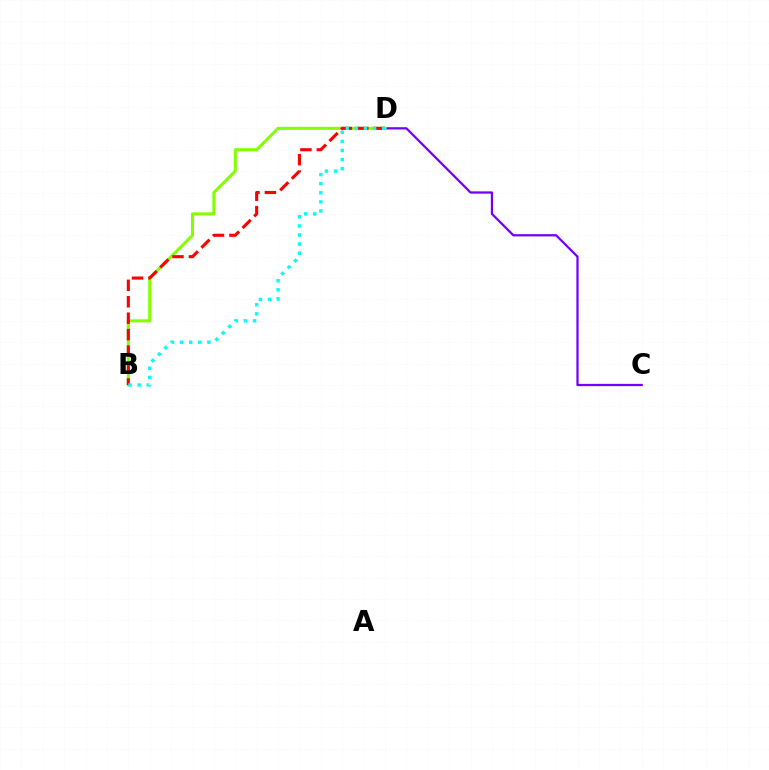{('C', 'D'): [{'color': '#7200ff', 'line_style': 'solid', 'thickness': 1.62}], ('B', 'D'): [{'color': '#84ff00', 'line_style': 'solid', 'thickness': 2.19}, {'color': '#ff0000', 'line_style': 'dashed', 'thickness': 2.23}, {'color': '#00fff6', 'line_style': 'dotted', 'thickness': 2.47}]}